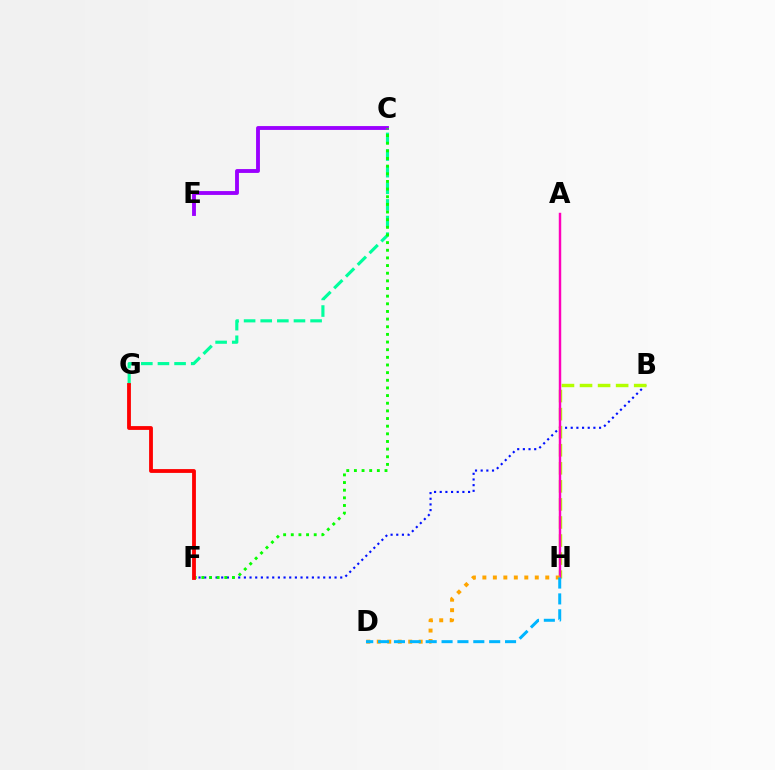{('B', 'F'): [{'color': '#0010ff', 'line_style': 'dotted', 'thickness': 1.54}], ('C', 'E'): [{'color': '#9b00ff', 'line_style': 'solid', 'thickness': 2.78}], ('C', 'G'): [{'color': '#00ff9d', 'line_style': 'dashed', 'thickness': 2.26}], ('B', 'H'): [{'color': '#b3ff00', 'line_style': 'dashed', 'thickness': 2.45}], ('C', 'F'): [{'color': '#08ff00', 'line_style': 'dotted', 'thickness': 2.08}], ('A', 'H'): [{'color': '#ff00bd', 'line_style': 'solid', 'thickness': 1.76}], ('D', 'H'): [{'color': '#ffa500', 'line_style': 'dotted', 'thickness': 2.85}, {'color': '#00b5ff', 'line_style': 'dashed', 'thickness': 2.16}], ('F', 'G'): [{'color': '#ff0000', 'line_style': 'solid', 'thickness': 2.74}]}